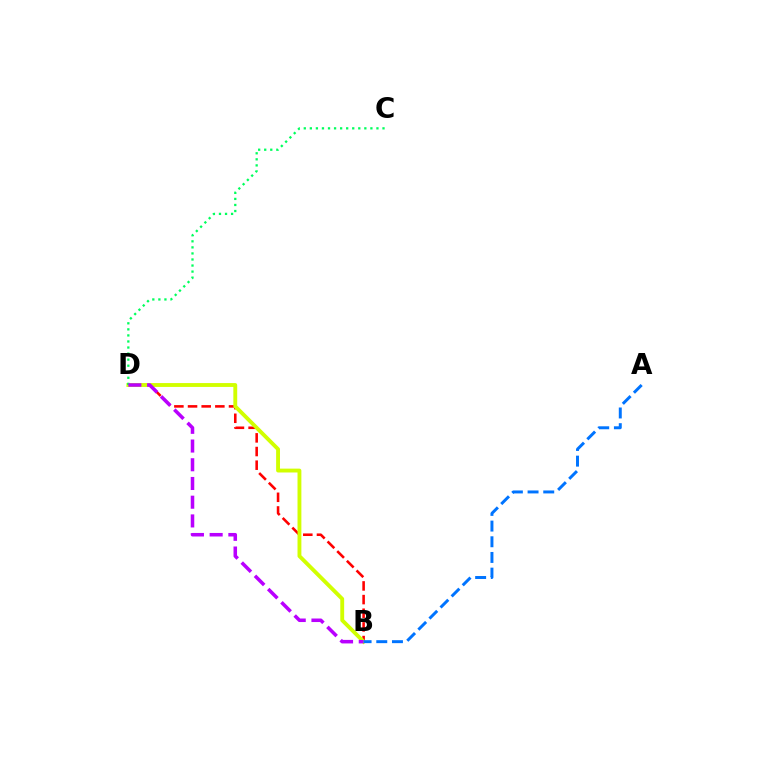{('B', 'D'): [{'color': '#ff0000', 'line_style': 'dashed', 'thickness': 1.86}, {'color': '#d1ff00', 'line_style': 'solid', 'thickness': 2.78}, {'color': '#b900ff', 'line_style': 'dashed', 'thickness': 2.54}], ('C', 'D'): [{'color': '#00ff5c', 'line_style': 'dotted', 'thickness': 1.65}], ('A', 'B'): [{'color': '#0074ff', 'line_style': 'dashed', 'thickness': 2.13}]}